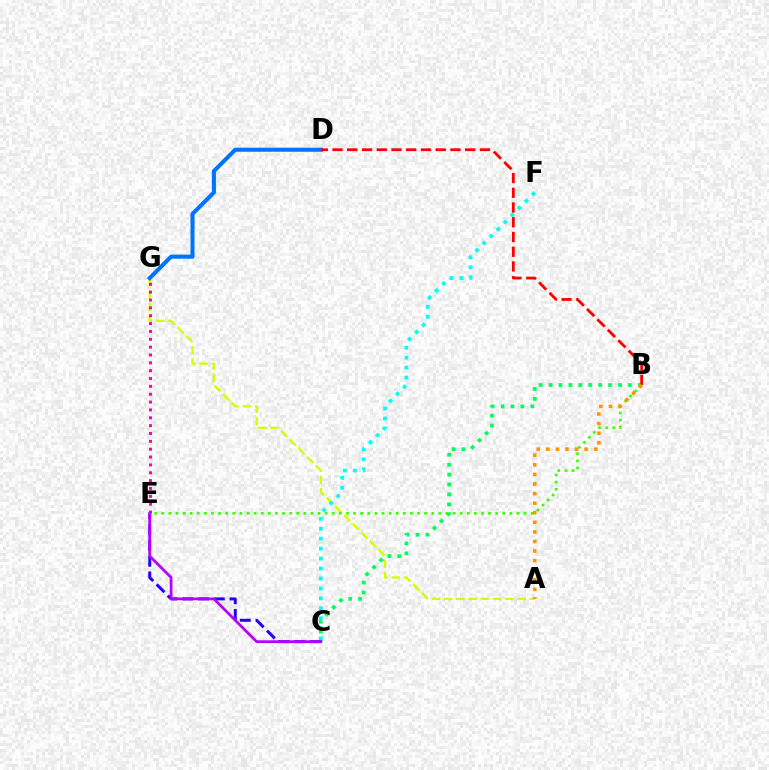{('A', 'G'): [{'color': '#d1ff00', 'line_style': 'dashed', 'thickness': 1.66}], ('C', 'F'): [{'color': '#00fff6', 'line_style': 'dotted', 'thickness': 2.7}], ('D', 'G'): [{'color': '#0074ff', 'line_style': 'solid', 'thickness': 2.93}], ('B', 'C'): [{'color': '#00ff5c', 'line_style': 'dotted', 'thickness': 2.69}], ('E', 'G'): [{'color': '#ff00ac', 'line_style': 'dotted', 'thickness': 2.13}], ('C', 'E'): [{'color': '#2500ff', 'line_style': 'dashed', 'thickness': 2.14}, {'color': '#b900ff', 'line_style': 'solid', 'thickness': 1.98}], ('B', 'E'): [{'color': '#3dff00', 'line_style': 'dotted', 'thickness': 1.93}], ('B', 'D'): [{'color': '#ff0000', 'line_style': 'dashed', 'thickness': 2.0}], ('A', 'B'): [{'color': '#ff9400', 'line_style': 'dotted', 'thickness': 2.6}]}